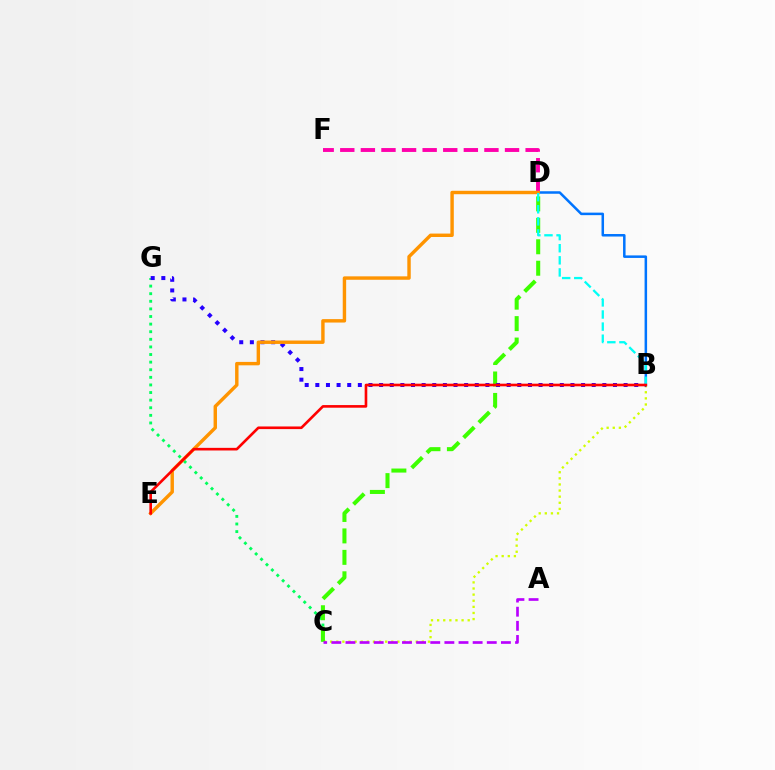{('B', 'C'): [{'color': '#d1ff00', 'line_style': 'dotted', 'thickness': 1.66}], ('C', 'G'): [{'color': '#00ff5c', 'line_style': 'dotted', 'thickness': 2.07}], ('C', 'D'): [{'color': '#3dff00', 'line_style': 'dashed', 'thickness': 2.91}], ('D', 'F'): [{'color': '#ff00ac', 'line_style': 'dashed', 'thickness': 2.8}], ('A', 'C'): [{'color': '#b900ff', 'line_style': 'dashed', 'thickness': 1.92}], ('B', 'D'): [{'color': '#0074ff', 'line_style': 'solid', 'thickness': 1.81}, {'color': '#00fff6', 'line_style': 'dashed', 'thickness': 1.64}], ('B', 'G'): [{'color': '#2500ff', 'line_style': 'dotted', 'thickness': 2.89}], ('D', 'E'): [{'color': '#ff9400', 'line_style': 'solid', 'thickness': 2.46}], ('B', 'E'): [{'color': '#ff0000', 'line_style': 'solid', 'thickness': 1.89}]}